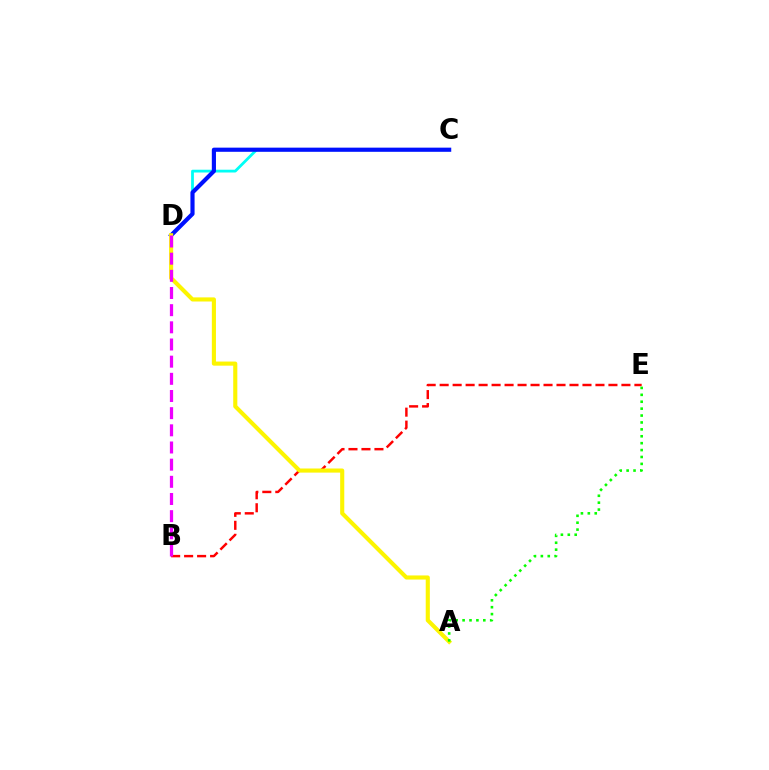{('B', 'E'): [{'color': '#ff0000', 'line_style': 'dashed', 'thickness': 1.76}], ('C', 'D'): [{'color': '#00fff6', 'line_style': 'solid', 'thickness': 2.0}, {'color': '#0010ff', 'line_style': 'solid', 'thickness': 2.99}], ('A', 'D'): [{'color': '#fcf500', 'line_style': 'solid', 'thickness': 2.96}], ('A', 'E'): [{'color': '#08ff00', 'line_style': 'dotted', 'thickness': 1.88}], ('B', 'D'): [{'color': '#ee00ff', 'line_style': 'dashed', 'thickness': 2.33}]}